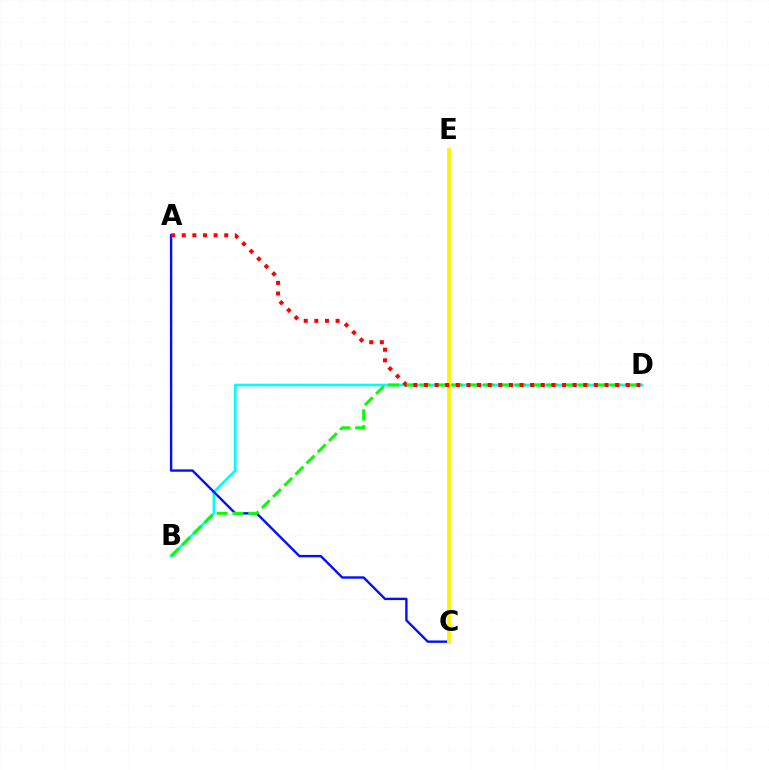{('B', 'D'): [{'color': '#00fff6', 'line_style': 'solid', 'thickness': 1.93}, {'color': '#08ff00', 'line_style': 'dashed', 'thickness': 2.15}], ('A', 'C'): [{'color': '#0010ff', 'line_style': 'solid', 'thickness': 1.71}], ('C', 'E'): [{'color': '#ee00ff', 'line_style': 'solid', 'thickness': 1.58}, {'color': '#fcf500', 'line_style': 'solid', 'thickness': 2.71}], ('A', 'D'): [{'color': '#ff0000', 'line_style': 'dotted', 'thickness': 2.89}]}